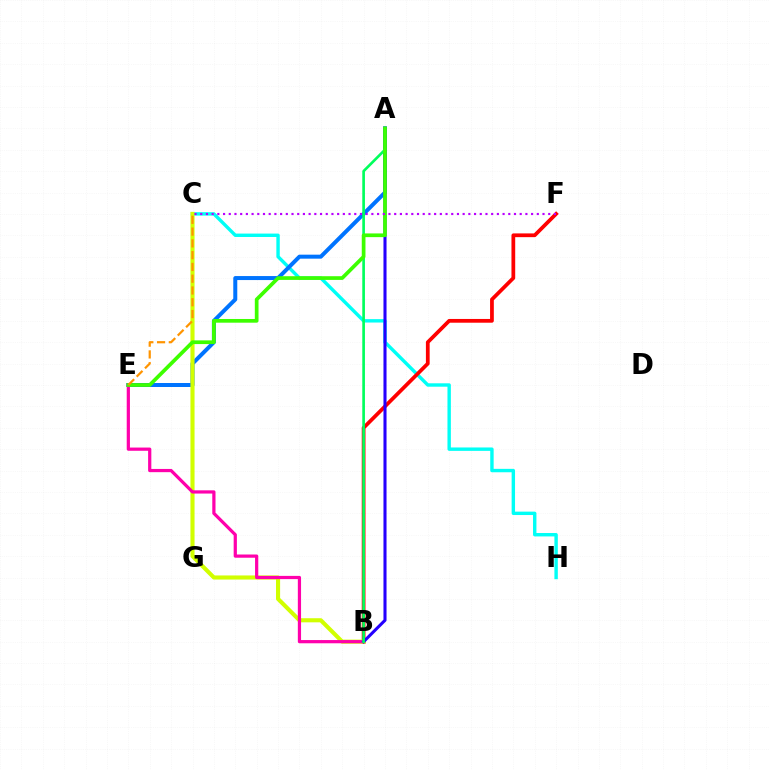{('C', 'H'): [{'color': '#00fff6', 'line_style': 'solid', 'thickness': 2.45}], ('A', 'E'): [{'color': '#0074ff', 'line_style': 'solid', 'thickness': 2.88}, {'color': '#3dff00', 'line_style': 'solid', 'thickness': 2.67}], ('B', 'F'): [{'color': '#ff0000', 'line_style': 'solid', 'thickness': 2.7}], ('B', 'C'): [{'color': '#d1ff00', 'line_style': 'solid', 'thickness': 2.96}], ('B', 'E'): [{'color': '#ff00ac', 'line_style': 'solid', 'thickness': 2.32}], ('A', 'B'): [{'color': '#2500ff', 'line_style': 'solid', 'thickness': 2.21}, {'color': '#00ff5c', 'line_style': 'solid', 'thickness': 1.91}], ('C', 'F'): [{'color': '#b900ff', 'line_style': 'dotted', 'thickness': 1.55}], ('C', 'E'): [{'color': '#ff9400', 'line_style': 'dashed', 'thickness': 1.6}]}